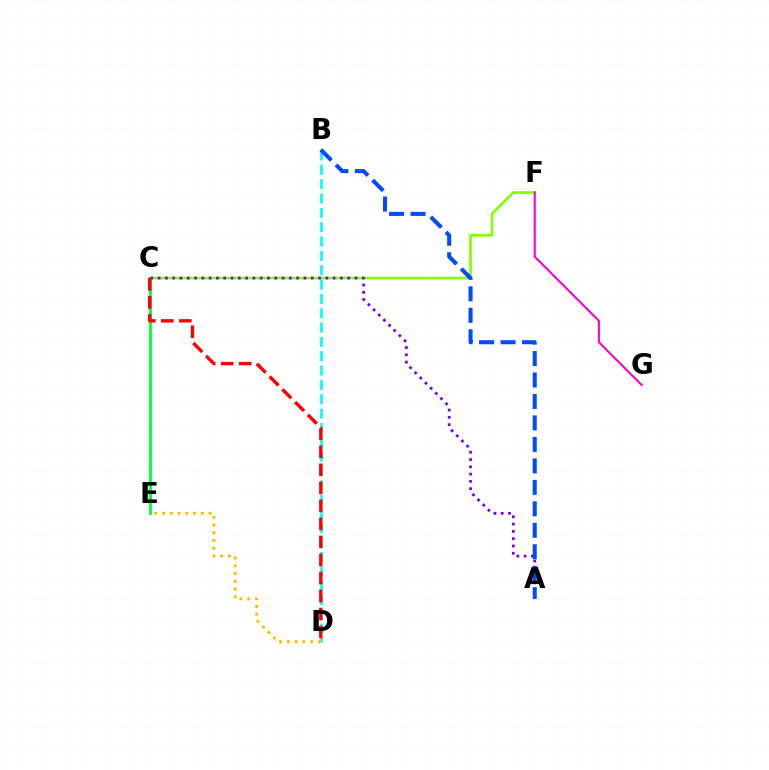{('C', 'F'): [{'color': '#84ff00', 'line_style': 'solid', 'thickness': 1.91}], ('C', 'E'): [{'color': '#00ff39', 'line_style': 'solid', 'thickness': 2.06}], ('B', 'D'): [{'color': '#00fff6', 'line_style': 'dashed', 'thickness': 1.95}], ('A', 'C'): [{'color': '#7200ff', 'line_style': 'dotted', 'thickness': 1.98}], ('C', 'D'): [{'color': '#ff0000', 'line_style': 'dashed', 'thickness': 2.45}], ('D', 'E'): [{'color': '#ffbd00', 'line_style': 'dotted', 'thickness': 2.11}], ('A', 'B'): [{'color': '#004bff', 'line_style': 'dashed', 'thickness': 2.92}], ('F', 'G'): [{'color': '#ff00cf', 'line_style': 'solid', 'thickness': 1.5}]}